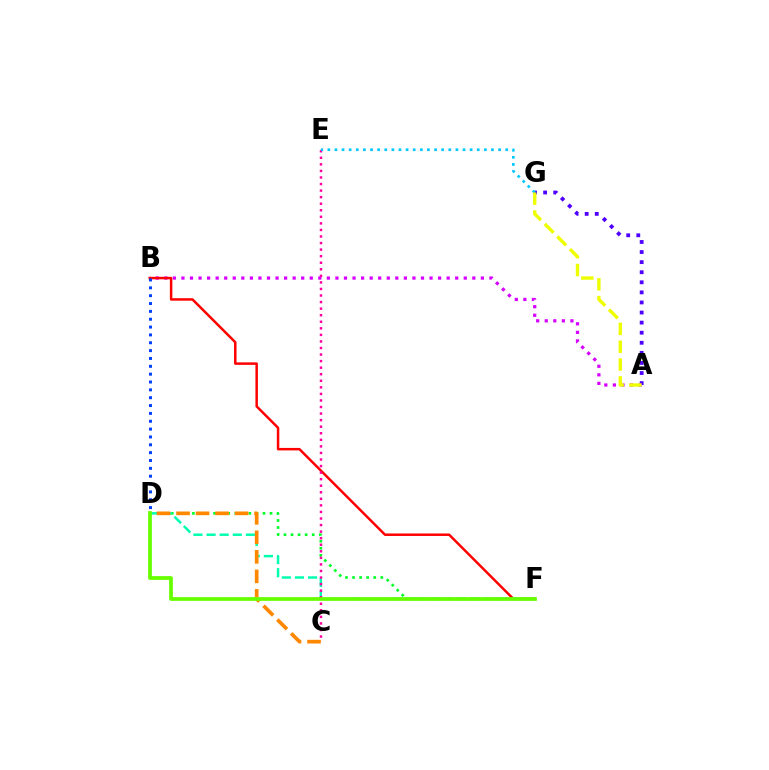{('A', 'G'): [{'color': '#4f00ff', 'line_style': 'dotted', 'thickness': 2.74}, {'color': '#eeff00', 'line_style': 'dashed', 'thickness': 2.42}], ('A', 'B'): [{'color': '#d600ff', 'line_style': 'dotted', 'thickness': 2.32}], ('B', 'F'): [{'color': '#ff0000', 'line_style': 'solid', 'thickness': 1.79}], ('D', 'F'): [{'color': '#00ff27', 'line_style': 'dotted', 'thickness': 1.92}, {'color': '#00ffaf', 'line_style': 'dashed', 'thickness': 1.78}, {'color': '#66ff00', 'line_style': 'solid', 'thickness': 2.69}], ('B', 'D'): [{'color': '#003fff', 'line_style': 'dotted', 'thickness': 2.13}], ('C', 'E'): [{'color': '#ff00a0', 'line_style': 'dotted', 'thickness': 1.78}], ('E', 'G'): [{'color': '#00c7ff', 'line_style': 'dotted', 'thickness': 1.93}], ('C', 'D'): [{'color': '#ff8800', 'line_style': 'dashed', 'thickness': 2.65}]}